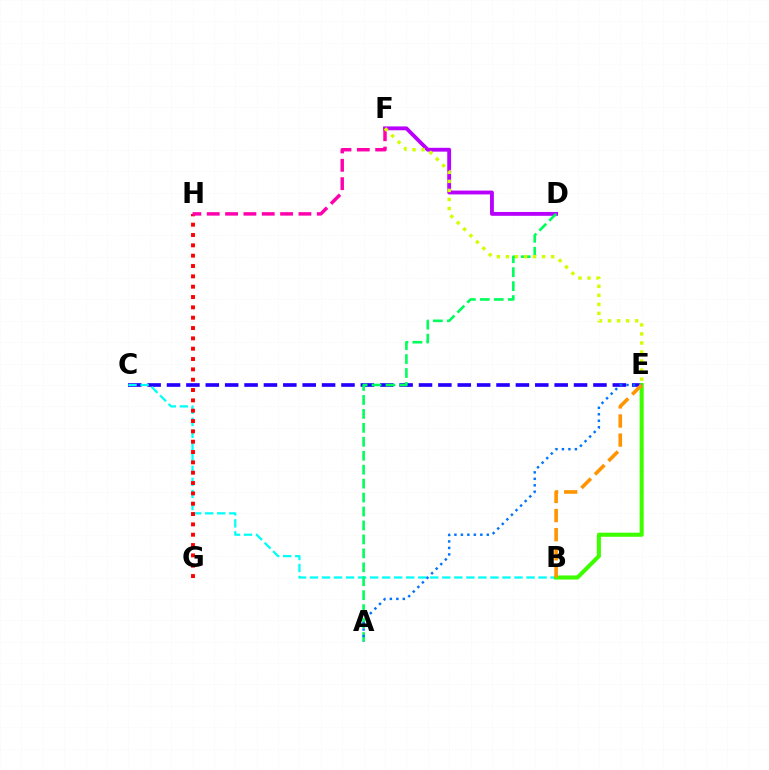{('C', 'E'): [{'color': '#2500ff', 'line_style': 'dashed', 'thickness': 2.63}], ('D', 'F'): [{'color': '#b900ff', 'line_style': 'solid', 'thickness': 2.77}], ('B', 'C'): [{'color': '#00fff6', 'line_style': 'dashed', 'thickness': 1.63}], ('G', 'H'): [{'color': '#ff0000', 'line_style': 'dotted', 'thickness': 2.81}], ('A', 'D'): [{'color': '#00ff5c', 'line_style': 'dashed', 'thickness': 1.89}], ('B', 'E'): [{'color': '#3dff00', 'line_style': 'solid', 'thickness': 2.94}, {'color': '#ff9400', 'line_style': 'dashed', 'thickness': 2.59}], ('A', 'E'): [{'color': '#0074ff', 'line_style': 'dotted', 'thickness': 1.76}], ('F', 'H'): [{'color': '#ff00ac', 'line_style': 'dashed', 'thickness': 2.49}], ('E', 'F'): [{'color': '#d1ff00', 'line_style': 'dotted', 'thickness': 2.46}]}